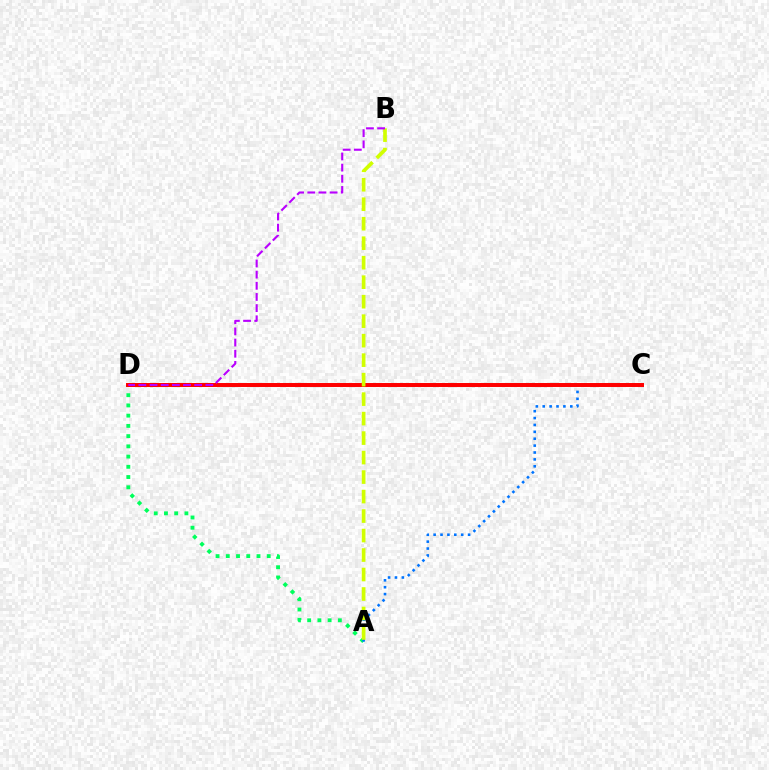{('A', 'D'): [{'color': '#00ff5c', 'line_style': 'dotted', 'thickness': 2.78}], ('A', 'C'): [{'color': '#0074ff', 'line_style': 'dotted', 'thickness': 1.87}], ('C', 'D'): [{'color': '#ff0000', 'line_style': 'solid', 'thickness': 2.86}], ('A', 'B'): [{'color': '#d1ff00', 'line_style': 'dashed', 'thickness': 2.65}], ('B', 'D'): [{'color': '#b900ff', 'line_style': 'dashed', 'thickness': 1.52}]}